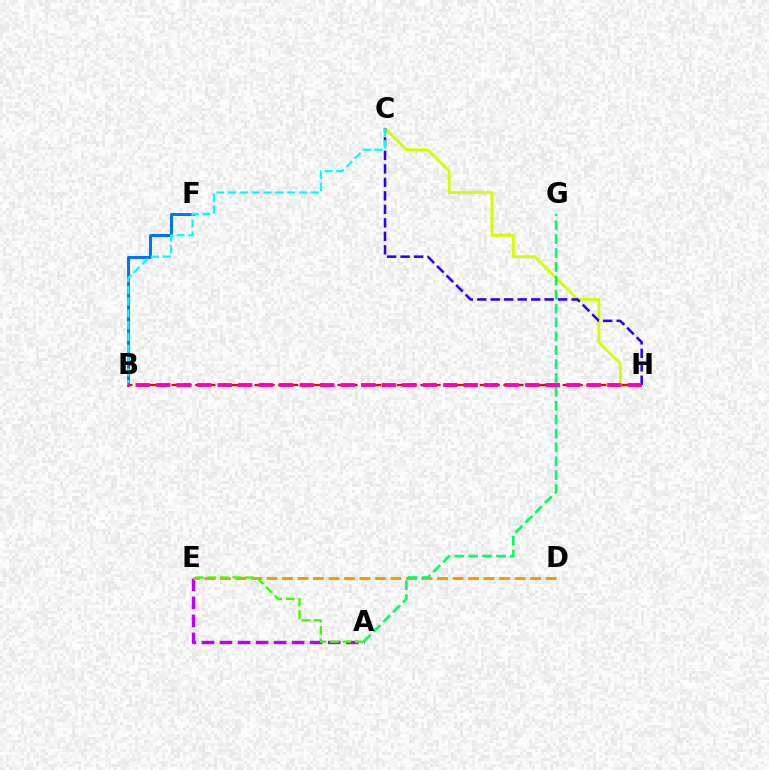{('C', 'H'): [{'color': '#d1ff00', 'line_style': 'solid', 'thickness': 2.03}, {'color': '#2500ff', 'line_style': 'dashed', 'thickness': 1.83}], ('A', 'E'): [{'color': '#b900ff', 'line_style': 'dashed', 'thickness': 2.45}, {'color': '#3dff00', 'line_style': 'dashed', 'thickness': 1.69}], ('D', 'E'): [{'color': '#ff9400', 'line_style': 'dashed', 'thickness': 2.11}], ('A', 'G'): [{'color': '#00ff5c', 'line_style': 'dashed', 'thickness': 1.89}], ('B', 'F'): [{'color': '#0074ff', 'line_style': 'solid', 'thickness': 2.16}], ('B', 'H'): [{'color': '#ff0000', 'line_style': 'dashed', 'thickness': 1.61}, {'color': '#ff00ac', 'line_style': 'dashed', 'thickness': 2.79}], ('B', 'C'): [{'color': '#00fff6', 'line_style': 'dashed', 'thickness': 1.6}]}